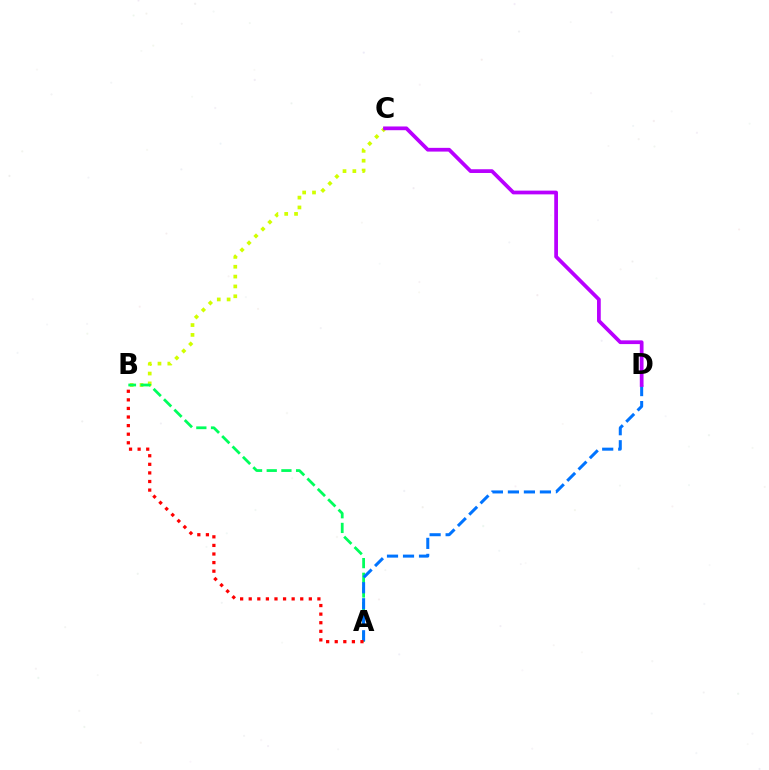{('B', 'C'): [{'color': '#d1ff00', 'line_style': 'dotted', 'thickness': 2.67}], ('A', 'B'): [{'color': '#00ff5c', 'line_style': 'dashed', 'thickness': 1.99}, {'color': '#ff0000', 'line_style': 'dotted', 'thickness': 2.33}], ('A', 'D'): [{'color': '#0074ff', 'line_style': 'dashed', 'thickness': 2.17}], ('C', 'D'): [{'color': '#b900ff', 'line_style': 'solid', 'thickness': 2.69}]}